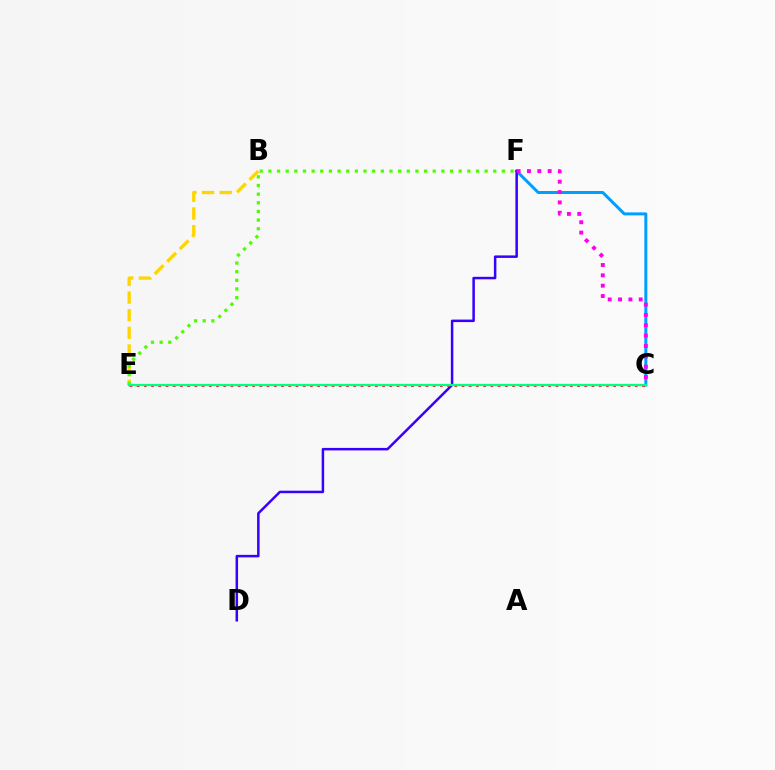{('C', 'F'): [{'color': '#009eff', 'line_style': 'solid', 'thickness': 2.15}, {'color': '#ff00ed', 'line_style': 'dotted', 'thickness': 2.81}], ('D', 'F'): [{'color': '#3700ff', 'line_style': 'solid', 'thickness': 1.8}], ('C', 'E'): [{'color': '#ff0000', 'line_style': 'dotted', 'thickness': 1.96}, {'color': '#00ff86', 'line_style': 'solid', 'thickness': 1.64}], ('B', 'E'): [{'color': '#ffd500', 'line_style': 'dashed', 'thickness': 2.4}], ('E', 'F'): [{'color': '#4fff00', 'line_style': 'dotted', 'thickness': 2.35}]}